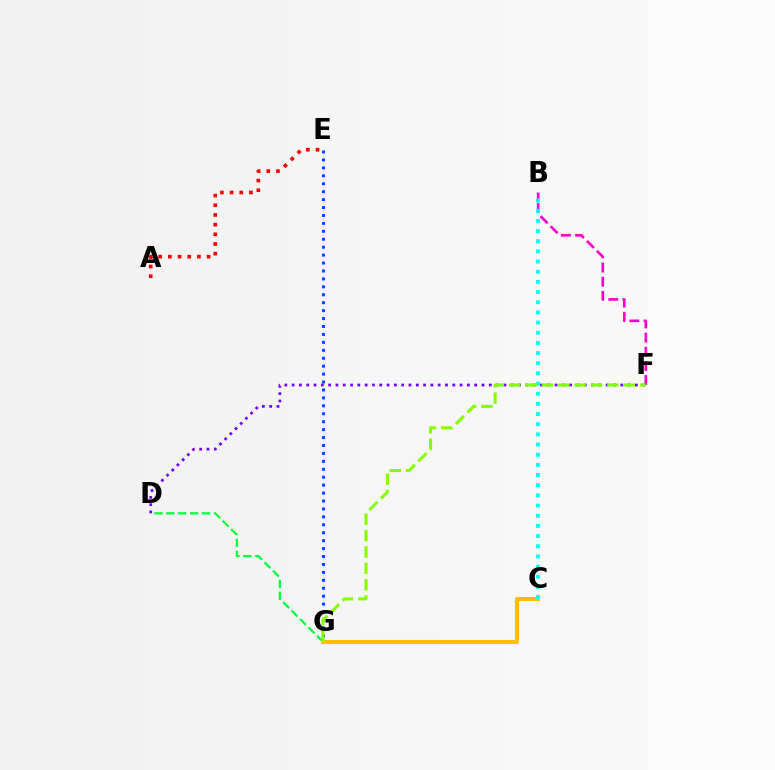{('D', 'G'): [{'color': '#00ff39', 'line_style': 'dashed', 'thickness': 1.62}], ('E', 'G'): [{'color': '#004bff', 'line_style': 'dotted', 'thickness': 2.16}], ('B', 'F'): [{'color': '#ff00cf', 'line_style': 'dashed', 'thickness': 1.92}], ('D', 'F'): [{'color': '#7200ff', 'line_style': 'dotted', 'thickness': 1.98}], ('C', 'G'): [{'color': '#ffbd00', 'line_style': 'solid', 'thickness': 2.95}], ('B', 'C'): [{'color': '#00fff6', 'line_style': 'dotted', 'thickness': 2.76}], ('F', 'G'): [{'color': '#84ff00', 'line_style': 'dashed', 'thickness': 2.22}], ('A', 'E'): [{'color': '#ff0000', 'line_style': 'dotted', 'thickness': 2.63}]}